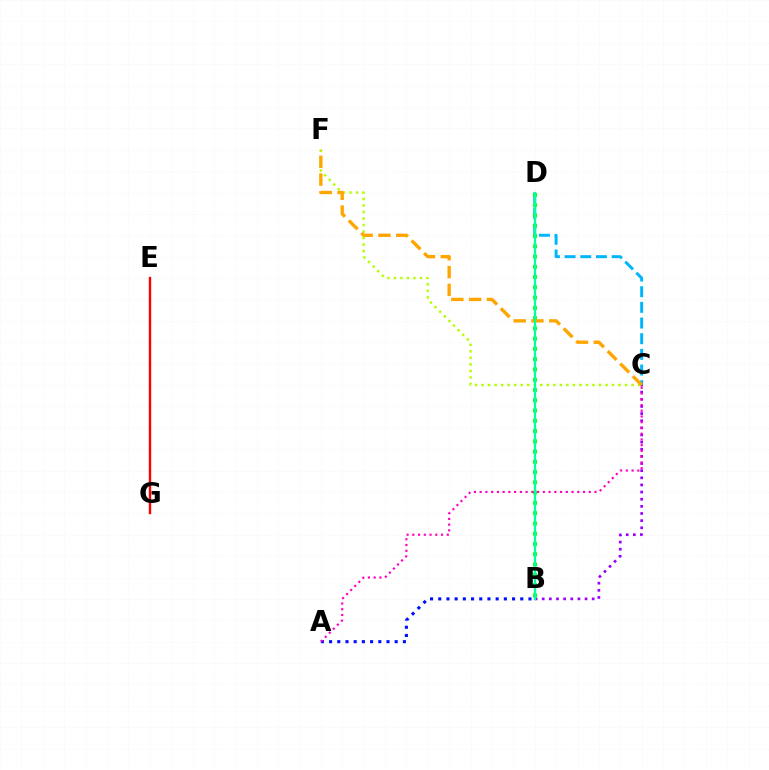{('B', 'C'): [{'color': '#9b00ff', 'line_style': 'dotted', 'thickness': 1.94}], ('C', 'D'): [{'color': '#00b5ff', 'line_style': 'dashed', 'thickness': 2.13}], ('A', 'B'): [{'color': '#0010ff', 'line_style': 'dotted', 'thickness': 2.23}], ('B', 'D'): [{'color': '#08ff00', 'line_style': 'dotted', 'thickness': 2.79}, {'color': '#00ff9d', 'line_style': 'solid', 'thickness': 1.65}], ('C', 'F'): [{'color': '#b3ff00', 'line_style': 'dotted', 'thickness': 1.77}, {'color': '#ffa500', 'line_style': 'dashed', 'thickness': 2.42}], ('A', 'C'): [{'color': '#ff00bd', 'line_style': 'dotted', 'thickness': 1.56}], ('E', 'G'): [{'color': '#ff0000', 'line_style': 'solid', 'thickness': 1.71}]}